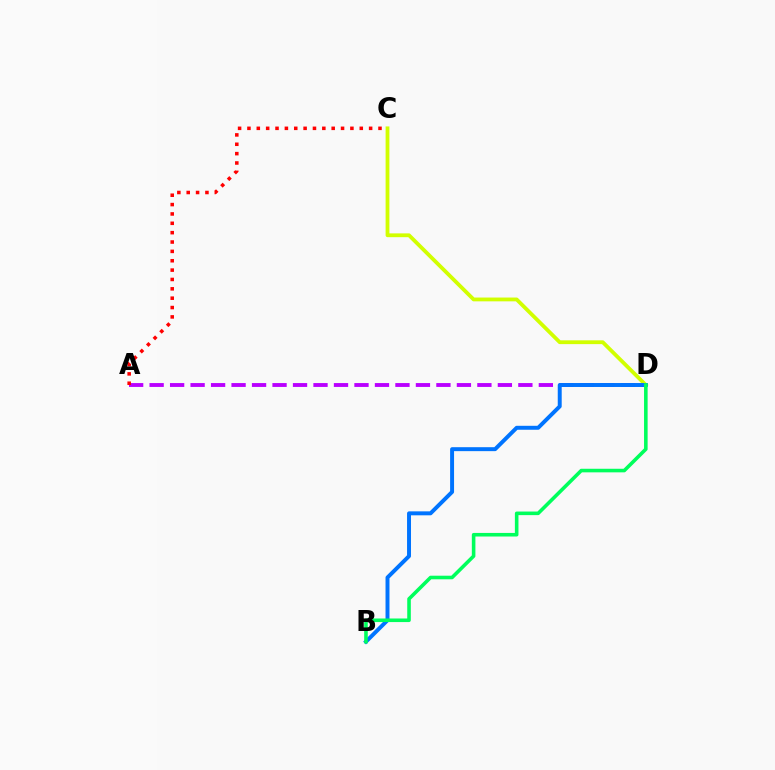{('A', 'D'): [{'color': '#b900ff', 'line_style': 'dashed', 'thickness': 2.78}], ('C', 'D'): [{'color': '#d1ff00', 'line_style': 'solid', 'thickness': 2.74}], ('A', 'C'): [{'color': '#ff0000', 'line_style': 'dotted', 'thickness': 2.54}], ('B', 'D'): [{'color': '#0074ff', 'line_style': 'solid', 'thickness': 2.84}, {'color': '#00ff5c', 'line_style': 'solid', 'thickness': 2.58}]}